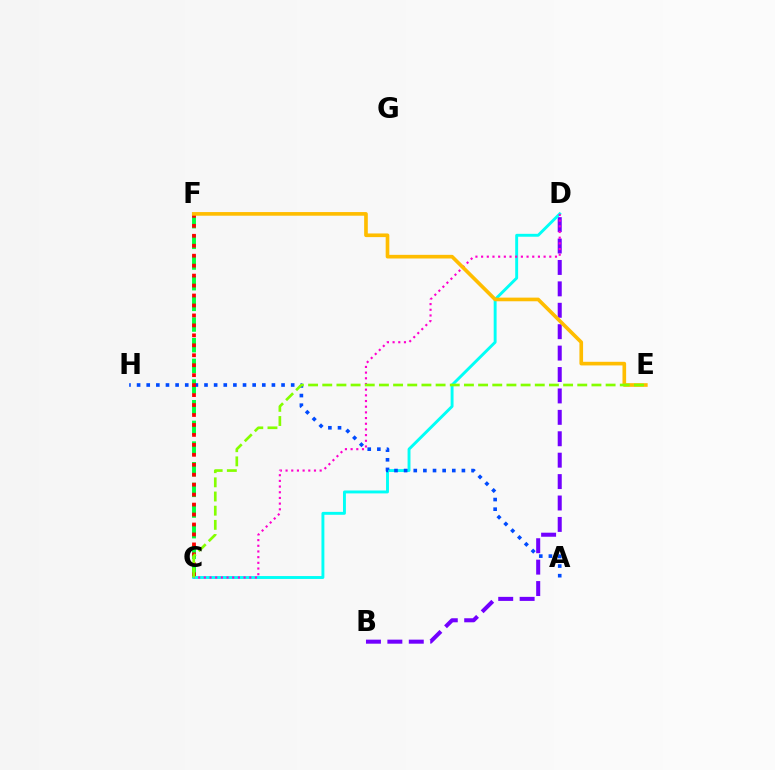{('C', 'F'): [{'color': '#00ff39', 'line_style': 'dashed', 'thickness': 2.81}, {'color': '#ff0000', 'line_style': 'dotted', 'thickness': 2.7}], ('B', 'D'): [{'color': '#7200ff', 'line_style': 'dashed', 'thickness': 2.91}], ('C', 'D'): [{'color': '#00fff6', 'line_style': 'solid', 'thickness': 2.09}, {'color': '#ff00cf', 'line_style': 'dotted', 'thickness': 1.54}], ('A', 'H'): [{'color': '#004bff', 'line_style': 'dotted', 'thickness': 2.62}], ('E', 'F'): [{'color': '#ffbd00', 'line_style': 'solid', 'thickness': 2.63}], ('C', 'E'): [{'color': '#84ff00', 'line_style': 'dashed', 'thickness': 1.92}]}